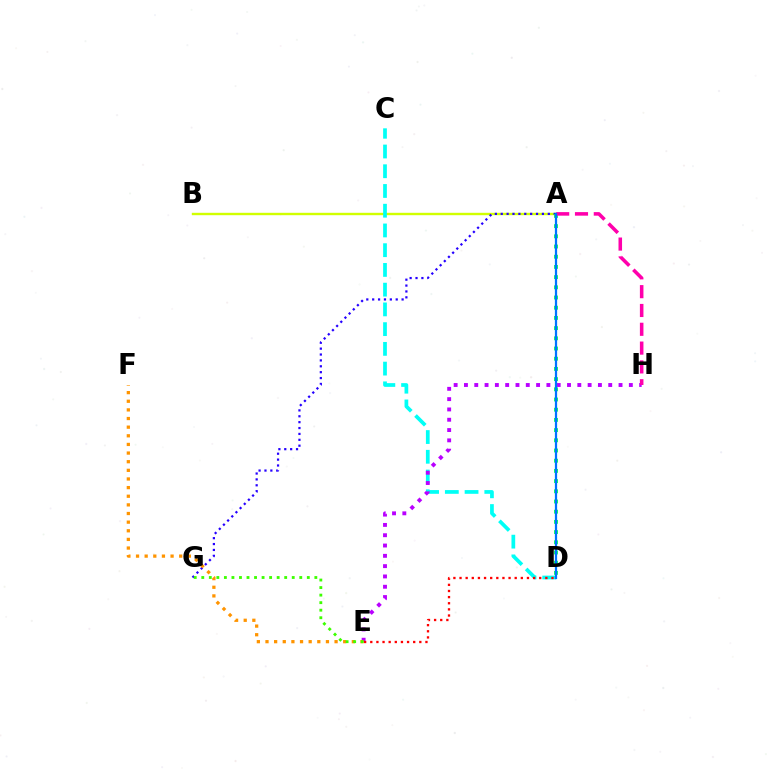{('A', 'B'): [{'color': '#d1ff00', 'line_style': 'solid', 'thickness': 1.72}], ('C', 'D'): [{'color': '#00fff6', 'line_style': 'dashed', 'thickness': 2.68}], ('A', 'G'): [{'color': '#2500ff', 'line_style': 'dotted', 'thickness': 1.6}], ('E', 'H'): [{'color': '#b900ff', 'line_style': 'dotted', 'thickness': 2.8}], ('A', 'D'): [{'color': '#00ff5c', 'line_style': 'dotted', 'thickness': 2.77}, {'color': '#0074ff', 'line_style': 'solid', 'thickness': 1.61}], ('A', 'H'): [{'color': '#ff00ac', 'line_style': 'dashed', 'thickness': 2.56}], ('E', 'F'): [{'color': '#ff9400', 'line_style': 'dotted', 'thickness': 2.35}], ('D', 'E'): [{'color': '#ff0000', 'line_style': 'dotted', 'thickness': 1.67}], ('E', 'G'): [{'color': '#3dff00', 'line_style': 'dotted', 'thickness': 2.05}]}